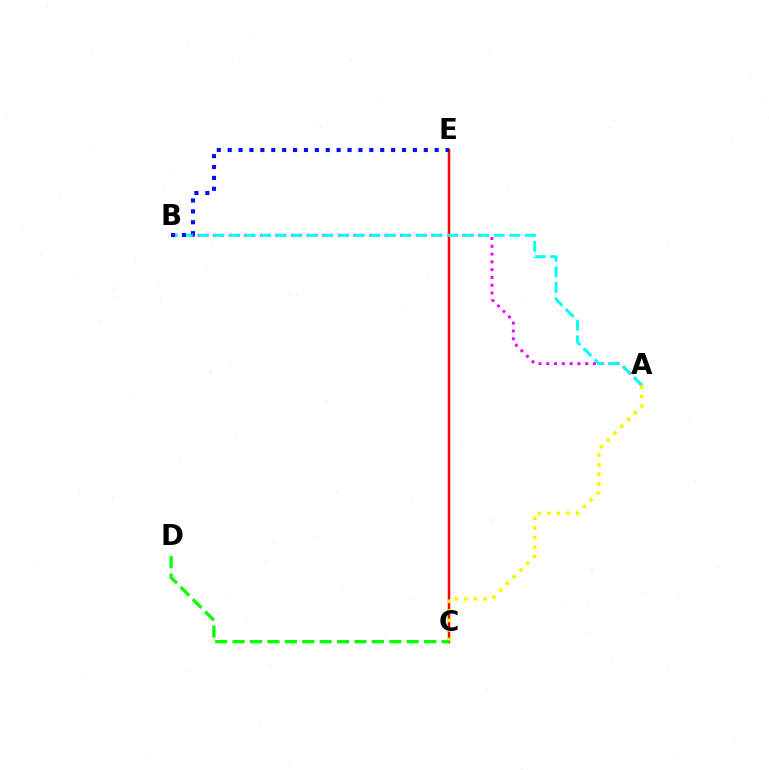{('A', 'B'): [{'color': '#ee00ff', 'line_style': 'dotted', 'thickness': 2.12}, {'color': '#00fff6', 'line_style': 'dashed', 'thickness': 2.12}], ('C', 'E'): [{'color': '#ff0000', 'line_style': 'solid', 'thickness': 1.79}], ('B', 'E'): [{'color': '#0010ff', 'line_style': 'dotted', 'thickness': 2.96}], ('A', 'C'): [{'color': '#fcf500', 'line_style': 'dotted', 'thickness': 2.6}], ('C', 'D'): [{'color': '#08ff00', 'line_style': 'dashed', 'thickness': 2.37}]}